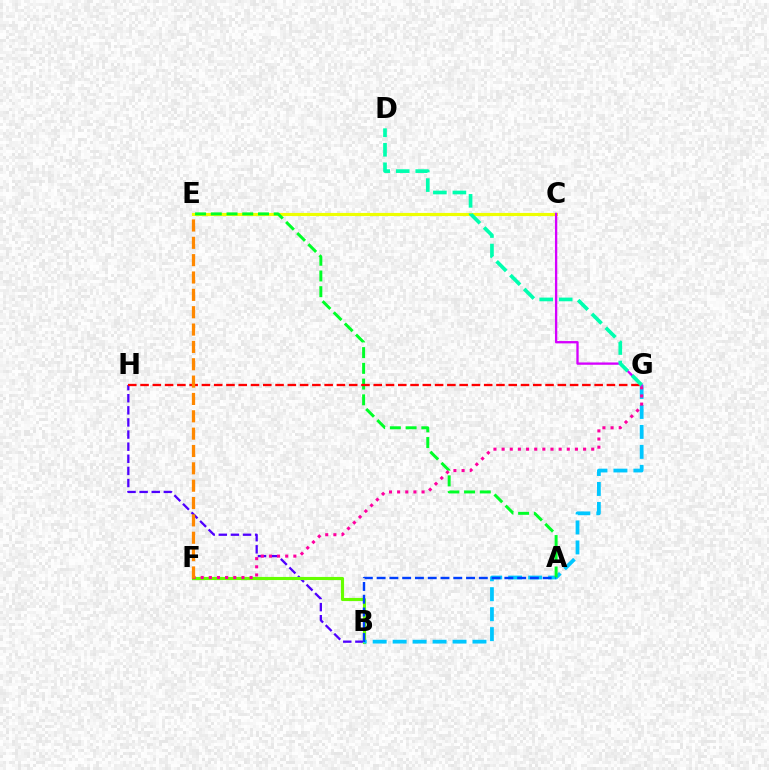{('B', 'H'): [{'color': '#4f00ff', 'line_style': 'dashed', 'thickness': 1.65}], ('B', 'F'): [{'color': '#66ff00', 'line_style': 'solid', 'thickness': 2.25}], ('C', 'E'): [{'color': '#eeff00', 'line_style': 'solid', 'thickness': 2.25}], ('B', 'G'): [{'color': '#00c7ff', 'line_style': 'dashed', 'thickness': 2.71}], ('A', 'E'): [{'color': '#00ff27', 'line_style': 'dashed', 'thickness': 2.14}], ('G', 'H'): [{'color': '#ff0000', 'line_style': 'dashed', 'thickness': 1.67}], ('F', 'G'): [{'color': '#ff00a0', 'line_style': 'dotted', 'thickness': 2.21}], ('C', 'G'): [{'color': '#d600ff', 'line_style': 'solid', 'thickness': 1.67}], ('A', 'B'): [{'color': '#003fff', 'line_style': 'dashed', 'thickness': 1.74}], ('D', 'G'): [{'color': '#00ffaf', 'line_style': 'dashed', 'thickness': 2.65}], ('E', 'F'): [{'color': '#ff8800', 'line_style': 'dashed', 'thickness': 2.36}]}